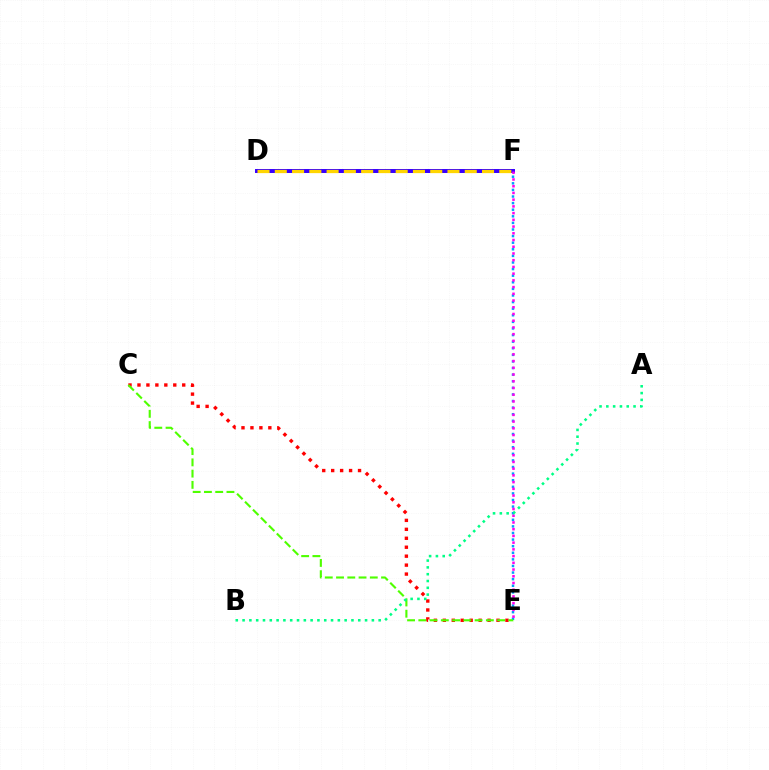{('C', 'E'): [{'color': '#ff0000', 'line_style': 'dotted', 'thickness': 2.43}, {'color': '#4fff00', 'line_style': 'dashed', 'thickness': 1.53}], ('E', 'F'): [{'color': '#009eff', 'line_style': 'dotted', 'thickness': 1.79}, {'color': '#ff00ed', 'line_style': 'dotted', 'thickness': 1.83}], ('D', 'F'): [{'color': '#3700ff', 'line_style': 'solid', 'thickness': 2.86}, {'color': '#ffd500', 'line_style': 'dashed', 'thickness': 2.35}], ('A', 'B'): [{'color': '#00ff86', 'line_style': 'dotted', 'thickness': 1.85}]}